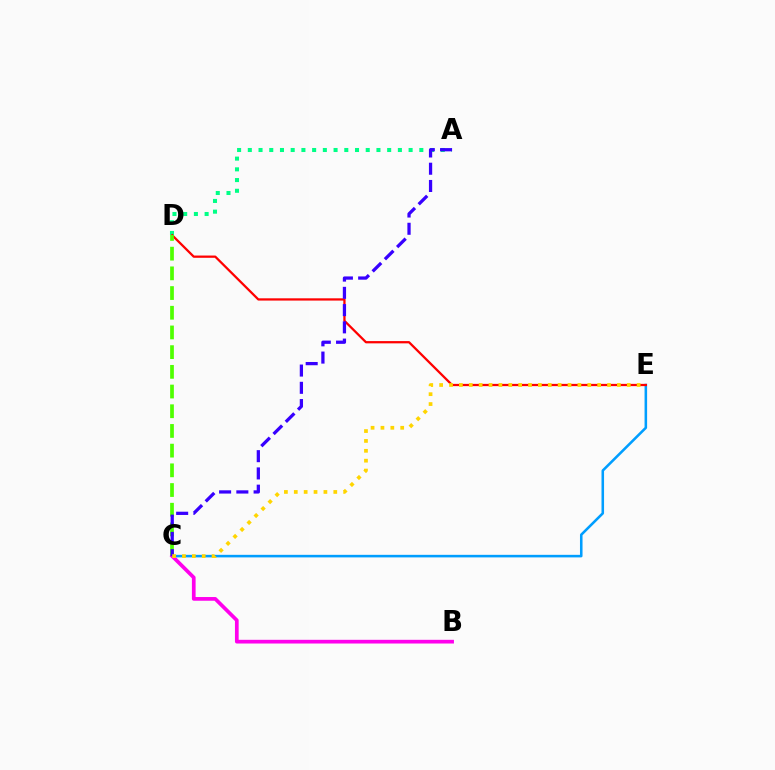{('C', 'E'): [{'color': '#009eff', 'line_style': 'solid', 'thickness': 1.84}, {'color': '#ffd500', 'line_style': 'dotted', 'thickness': 2.68}], ('A', 'D'): [{'color': '#00ff86', 'line_style': 'dotted', 'thickness': 2.91}], ('D', 'E'): [{'color': '#ff0000', 'line_style': 'solid', 'thickness': 1.63}], ('C', 'D'): [{'color': '#4fff00', 'line_style': 'dashed', 'thickness': 2.68}], ('B', 'C'): [{'color': '#ff00ed', 'line_style': 'solid', 'thickness': 2.67}], ('A', 'C'): [{'color': '#3700ff', 'line_style': 'dashed', 'thickness': 2.34}]}